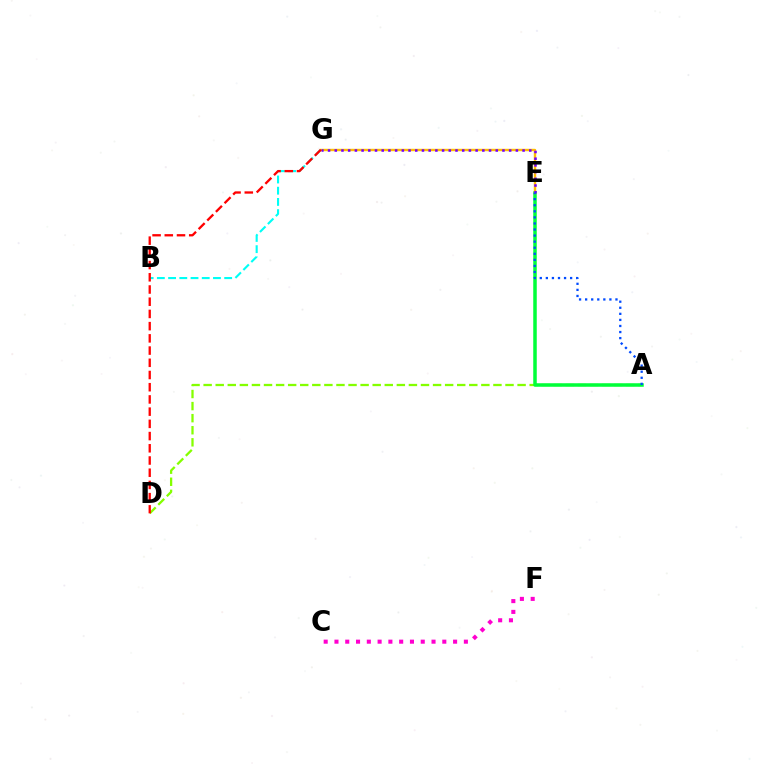{('A', 'D'): [{'color': '#84ff00', 'line_style': 'dashed', 'thickness': 1.64}], ('B', 'G'): [{'color': '#00fff6', 'line_style': 'dashed', 'thickness': 1.52}], ('A', 'E'): [{'color': '#00ff39', 'line_style': 'solid', 'thickness': 2.52}, {'color': '#004bff', 'line_style': 'dotted', 'thickness': 1.65}], ('C', 'F'): [{'color': '#ff00cf', 'line_style': 'dotted', 'thickness': 2.93}], ('E', 'G'): [{'color': '#ffbd00', 'line_style': 'solid', 'thickness': 1.74}, {'color': '#7200ff', 'line_style': 'dotted', 'thickness': 1.82}], ('D', 'G'): [{'color': '#ff0000', 'line_style': 'dashed', 'thickness': 1.66}]}